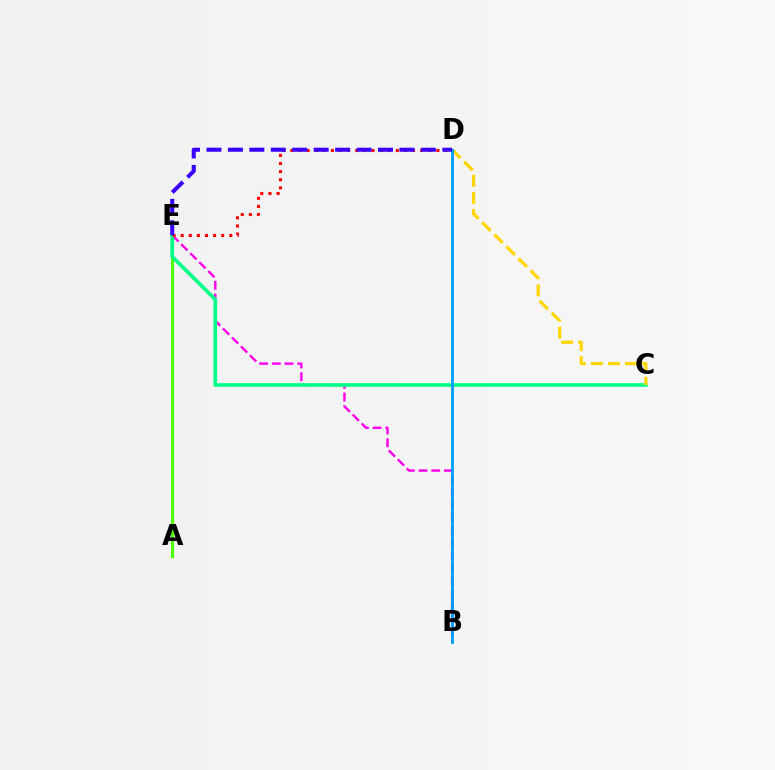{('A', 'E'): [{'color': '#4fff00', 'line_style': 'solid', 'thickness': 2.22}], ('B', 'E'): [{'color': '#ff00ed', 'line_style': 'dashed', 'thickness': 1.72}], ('C', 'E'): [{'color': '#00ff86', 'line_style': 'solid', 'thickness': 2.64}], ('C', 'D'): [{'color': '#ffd500', 'line_style': 'dashed', 'thickness': 2.32}], ('D', 'E'): [{'color': '#ff0000', 'line_style': 'dotted', 'thickness': 2.2}, {'color': '#3700ff', 'line_style': 'dashed', 'thickness': 2.91}], ('B', 'D'): [{'color': '#009eff', 'line_style': 'solid', 'thickness': 2.04}]}